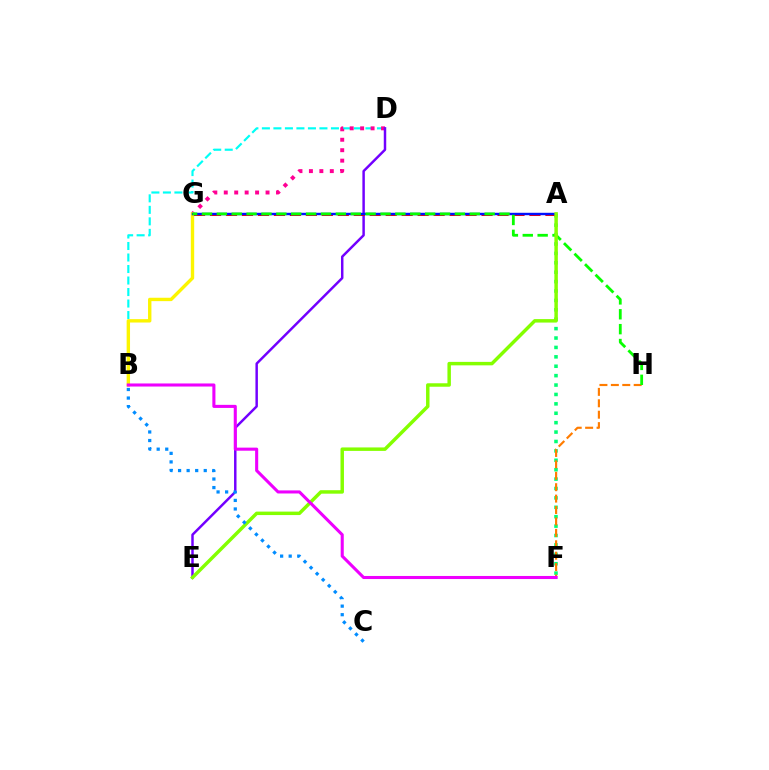{('B', 'D'): [{'color': '#00fff6', 'line_style': 'dashed', 'thickness': 1.56}], ('D', 'G'): [{'color': '#ff0094', 'line_style': 'dotted', 'thickness': 2.84}], ('D', 'E'): [{'color': '#7200ff', 'line_style': 'solid', 'thickness': 1.78}], ('A', 'F'): [{'color': '#00ff74', 'line_style': 'dotted', 'thickness': 2.56}], ('B', 'G'): [{'color': '#fcf500', 'line_style': 'solid', 'thickness': 2.44}], ('A', 'G'): [{'color': '#ff0000', 'line_style': 'dashed', 'thickness': 2.17}, {'color': '#0010ff', 'line_style': 'solid', 'thickness': 1.74}], ('F', 'H'): [{'color': '#ff7c00', 'line_style': 'dashed', 'thickness': 1.55}], ('G', 'H'): [{'color': '#08ff00', 'line_style': 'dashed', 'thickness': 2.02}], ('A', 'E'): [{'color': '#84ff00', 'line_style': 'solid', 'thickness': 2.49}], ('B', 'C'): [{'color': '#008cff', 'line_style': 'dotted', 'thickness': 2.32}], ('B', 'F'): [{'color': '#ee00ff', 'line_style': 'solid', 'thickness': 2.21}]}